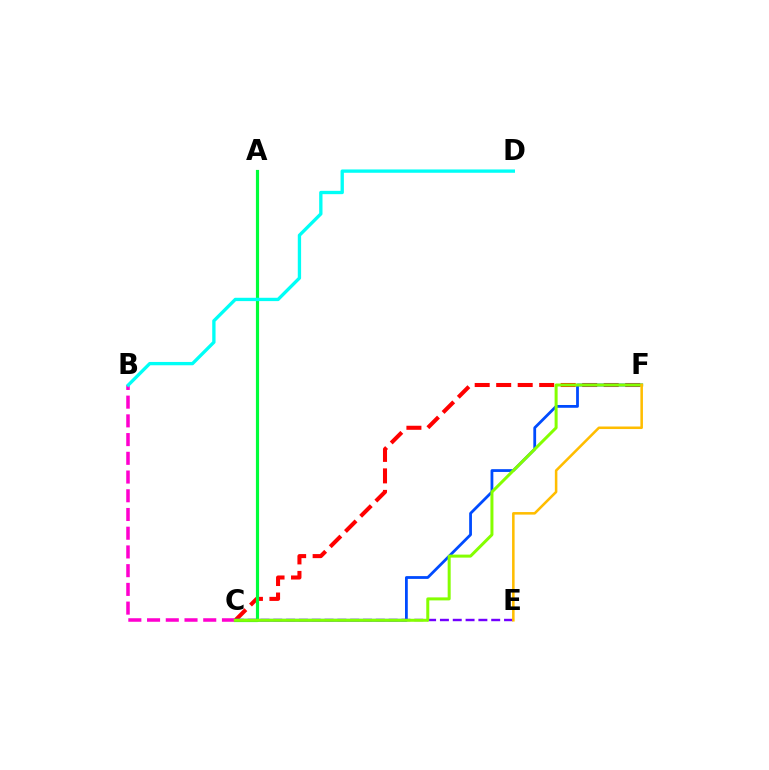{('C', 'F'): [{'color': '#ff0000', 'line_style': 'dashed', 'thickness': 2.92}, {'color': '#004bff', 'line_style': 'solid', 'thickness': 2.01}, {'color': '#84ff00', 'line_style': 'solid', 'thickness': 2.16}], ('A', 'C'): [{'color': '#00ff39', 'line_style': 'solid', 'thickness': 2.28}], ('B', 'C'): [{'color': '#ff00cf', 'line_style': 'dashed', 'thickness': 2.54}], ('C', 'E'): [{'color': '#7200ff', 'line_style': 'dashed', 'thickness': 1.74}], ('B', 'D'): [{'color': '#00fff6', 'line_style': 'solid', 'thickness': 2.39}], ('E', 'F'): [{'color': '#ffbd00', 'line_style': 'solid', 'thickness': 1.83}]}